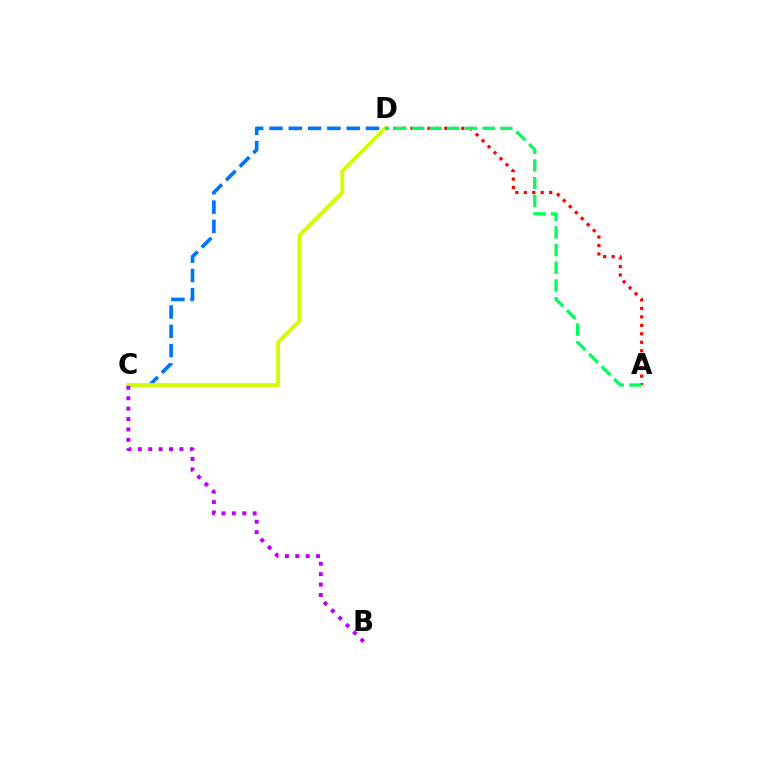{('C', 'D'): [{'color': '#0074ff', 'line_style': 'dashed', 'thickness': 2.62}, {'color': '#d1ff00', 'line_style': 'solid', 'thickness': 2.79}], ('A', 'D'): [{'color': '#ff0000', 'line_style': 'dotted', 'thickness': 2.3}, {'color': '#00ff5c', 'line_style': 'dashed', 'thickness': 2.4}], ('B', 'C'): [{'color': '#b900ff', 'line_style': 'dotted', 'thickness': 2.83}]}